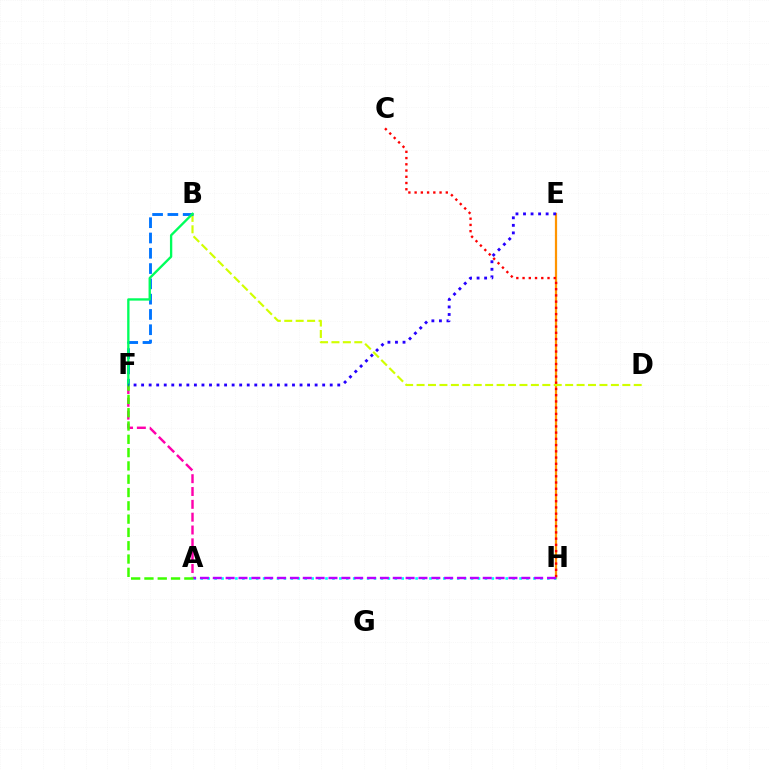{('E', 'H'): [{'color': '#ff9400', 'line_style': 'solid', 'thickness': 1.61}], ('A', 'F'): [{'color': '#ff00ac', 'line_style': 'dashed', 'thickness': 1.74}, {'color': '#3dff00', 'line_style': 'dashed', 'thickness': 1.81}], ('A', 'H'): [{'color': '#00fff6', 'line_style': 'dotted', 'thickness': 1.88}, {'color': '#b900ff', 'line_style': 'dashed', 'thickness': 1.75}], ('C', 'H'): [{'color': '#ff0000', 'line_style': 'dotted', 'thickness': 1.69}], ('B', 'D'): [{'color': '#d1ff00', 'line_style': 'dashed', 'thickness': 1.55}], ('B', 'F'): [{'color': '#0074ff', 'line_style': 'dashed', 'thickness': 2.08}, {'color': '#00ff5c', 'line_style': 'solid', 'thickness': 1.68}], ('E', 'F'): [{'color': '#2500ff', 'line_style': 'dotted', 'thickness': 2.05}]}